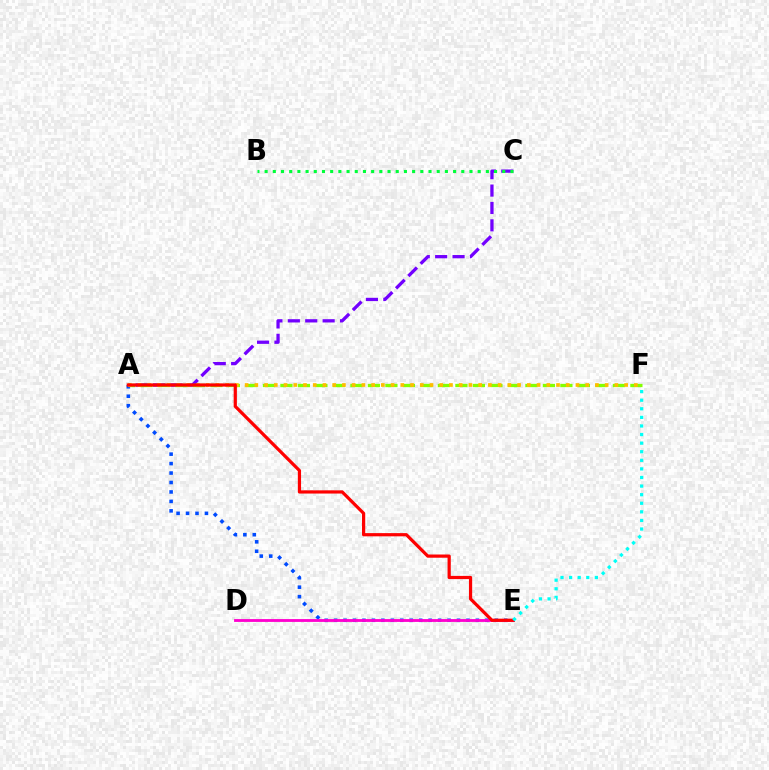{('A', 'C'): [{'color': '#7200ff', 'line_style': 'dashed', 'thickness': 2.36}], ('B', 'C'): [{'color': '#00ff39', 'line_style': 'dotted', 'thickness': 2.23}], ('A', 'E'): [{'color': '#004bff', 'line_style': 'dotted', 'thickness': 2.57}, {'color': '#ff0000', 'line_style': 'solid', 'thickness': 2.31}], ('A', 'F'): [{'color': '#84ff00', 'line_style': 'dashed', 'thickness': 2.38}, {'color': '#ffbd00', 'line_style': 'dotted', 'thickness': 2.64}], ('D', 'E'): [{'color': '#ff00cf', 'line_style': 'solid', 'thickness': 2.04}], ('E', 'F'): [{'color': '#00fff6', 'line_style': 'dotted', 'thickness': 2.33}]}